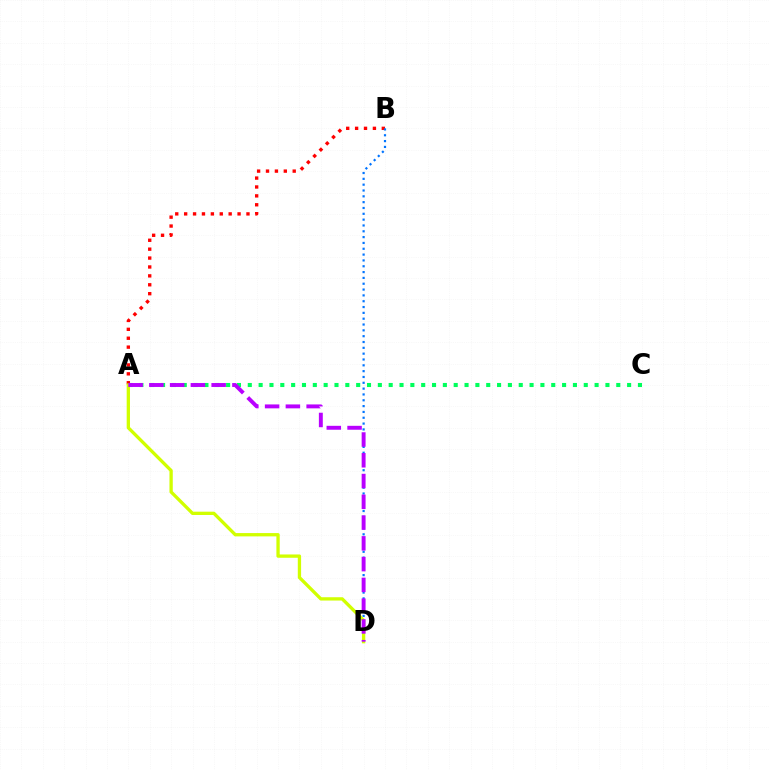{('A', 'B'): [{'color': '#ff0000', 'line_style': 'dotted', 'thickness': 2.42}], ('A', 'C'): [{'color': '#00ff5c', 'line_style': 'dotted', 'thickness': 2.94}], ('B', 'D'): [{'color': '#0074ff', 'line_style': 'dotted', 'thickness': 1.58}], ('A', 'D'): [{'color': '#d1ff00', 'line_style': 'solid', 'thickness': 2.38}, {'color': '#b900ff', 'line_style': 'dashed', 'thickness': 2.82}]}